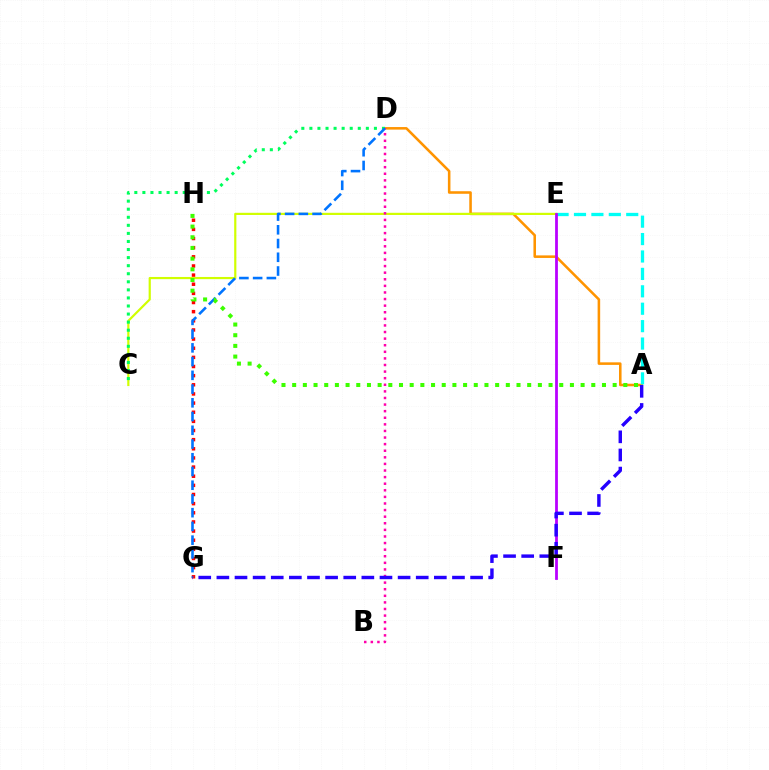{('A', 'D'): [{'color': '#ff9400', 'line_style': 'solid', 'thickness': 1.84}], ('A', 'E'): [{'color': '#00fff6', 'line_style': 'dashed', 'thickness': 2.37}], ('G', 'H'): [{'color': '#ff0000', 'line_style': 'dotted', 'thickness': 2.48}], ('C', 'E'): [{'color': '#d1ff00', 'line_style': 'solid', 'thickness': 1.58}], ('C', 'D'): [{'color': '#00ff5c', 'line_style': 'dotted', 'thickness': 2.19}], ('E', 'F'): [{'color': '#b900ff', 'line_style': 'solid', 'thickness': 2.0}], ('B', 'D'): [{'color': '#ff00ac', 'line_style': 'dotted', 'thickness': 1.79}], ('A', 'G'): [{'color': '#2500ff', 'line_style': 'dashed', 'thickness': 2.46}], ('D', 'G'): [{'color': '#0074ff', 'line_style': 'dashed', 'thickness': 1.87}], ('A', 'H'): [{'color': '#3dff00', 'line_style': 'dotted', 'thickness': 2.9}]}